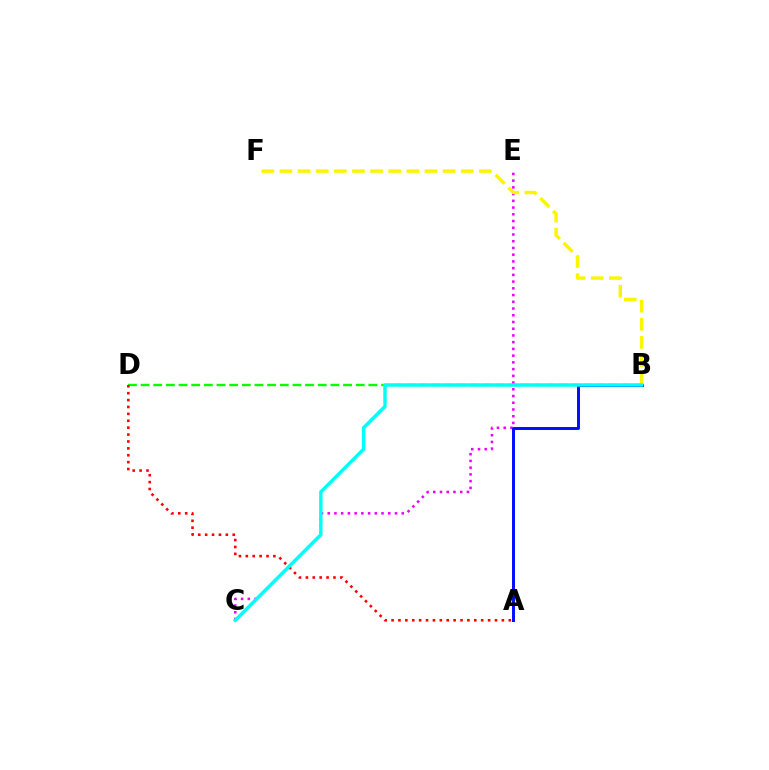{('B', 'D'): [{'color': '#08ff00', 'line_style': 'dashed', 'thickness': 1.72}], ('C', 'E'): [{'color': '#ee00ff', 'line_style': 'dotted', 'thickness': 1.83}], ('A', 'B'): [{'color': '#0010ff', 'line_style': 'solid', 'thickness': 2.14}], ('B', 'F'): [{'color': '#fcf500', 'line_style': 'dashed', 'thickness': 2.46}], ('A', 'D'): [{'color': '#ff0000', 'line_style': 'dotted', 'thickness': 1.87}], ('B', 'C'): [{'color': '#00fff6', 'line_style': 'solid', 'thickness': 2.46}]}